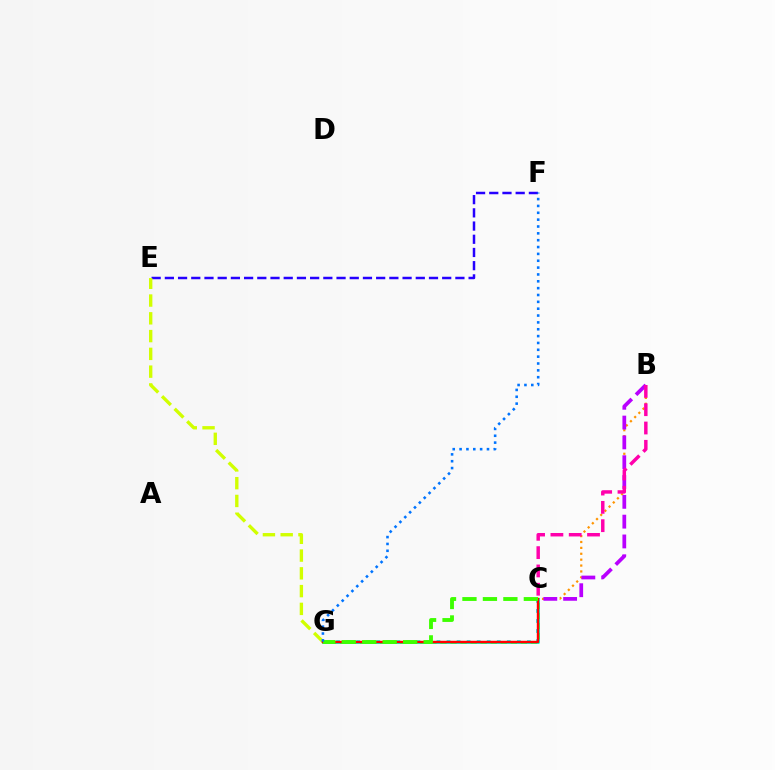{('C', 'G'): [{'color': '#00ff5c', 'line_style': 'solid', 'thickness': 1.98}, {'color': '#00fff6', 'line_style': 'dotted', 'thickness': 2.73}, {'color': '#ff0000', 'line_style': 'solid', 'thickness': 1.75}, {'color': '#3dff00', 'line_style': 'dashed', 'thickness': 2.78}], ('B', 'C'): [{'color': '#ff9400', 'line_style': 'dotted', 'thickness': 1.6}, {'color': '#b900ff', 'line_style': 'dashed', 'thickness': 2.69}, {'color': '#ff00ac', 'line_style': 'dashed', 'thickness': 2.49}], ('E', 'F'): [{'color': '#2500ff', 'line_style': 'dashed', 'thickness': 1.79}], ('E', 'G'): [{'color': '#d1ff00', 'line_style': 'dashed', 'thickness': 2.41}], ('F', 'G'): [{'color': '#0074ff', 'line_style': 'dotted', 'thickness': 1.86}]}